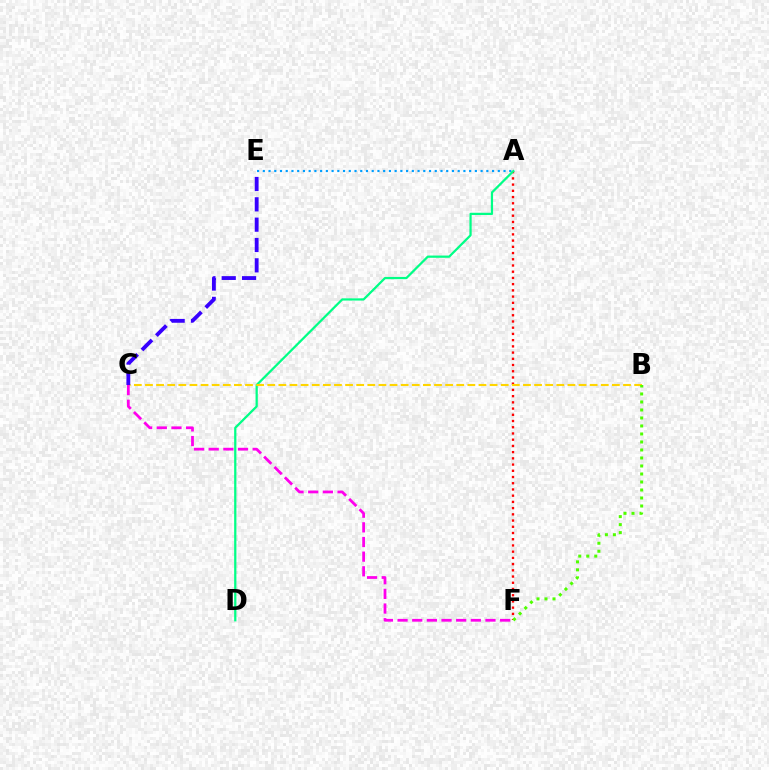{('A', 'F'): [{'color': '#ff0000', 'line_style': 'dotted', 'thickness': 1.69}], ('A', 'E'): [{'color': '#009eff', 'line_style': 'dotted', 'thickness': 1.56}], ('A', 'D'): [{'color': '#00ff86', 'line_style': 'solid', 'thickness': 1.61}], ('B', 'C'): [{'color': '#ffd500', 'line_style': 'dashed', 'thickness': 1.51}], ('B', 'F'): [{'color': '#4fff00', 'line_style': 'dotted', 'thickness': 2.17}], ('C', 'F'): [{'color': '#ff00ed', 'line_style': 'dashed', 'thickness': 1.99}], ('C', 'E'): [{'color': '#3700ff', 'line_style': 'dashed', 'thickness': 2.76}]}